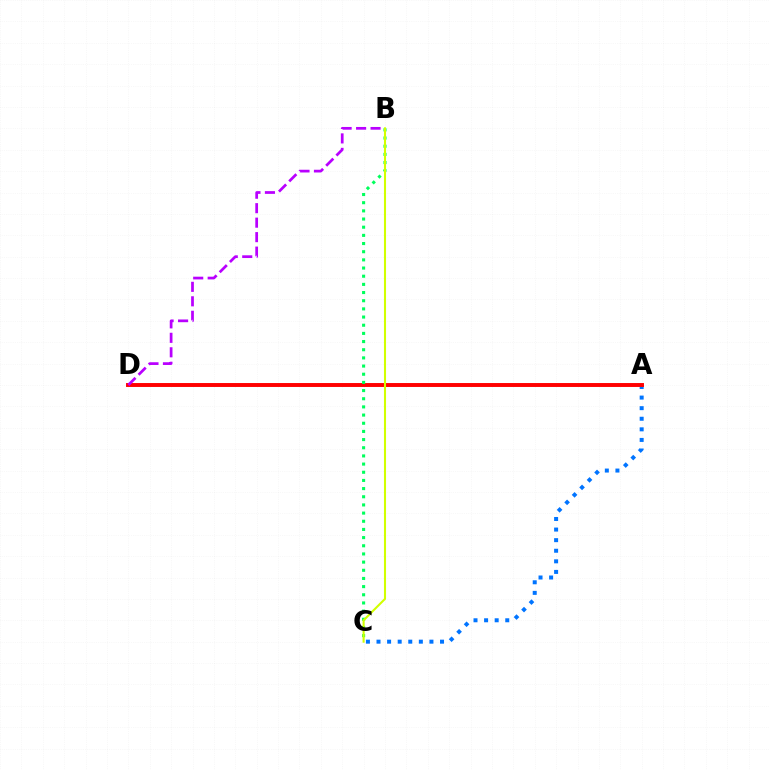{('A', 'C'): [{'color': '#0074ff', 'line_style': 'dotted', 'thickness': 2.88}], ('A', 'D'): [{'color': '#ff0000', 'line_style': 'solid', 'thickness': 2.83}], ('B', 'C'): [{'color': '#00ff5c', 'line_style': 'dotted', 'thickness': 2.22}, {'color': '#d1ff00', 'line_style': 'solid', 'thickness': 1.5}], ('B', 'D'): [{'color': '#b900ff', 'line_style': 'dashed', 'thickness': 1.97}]}